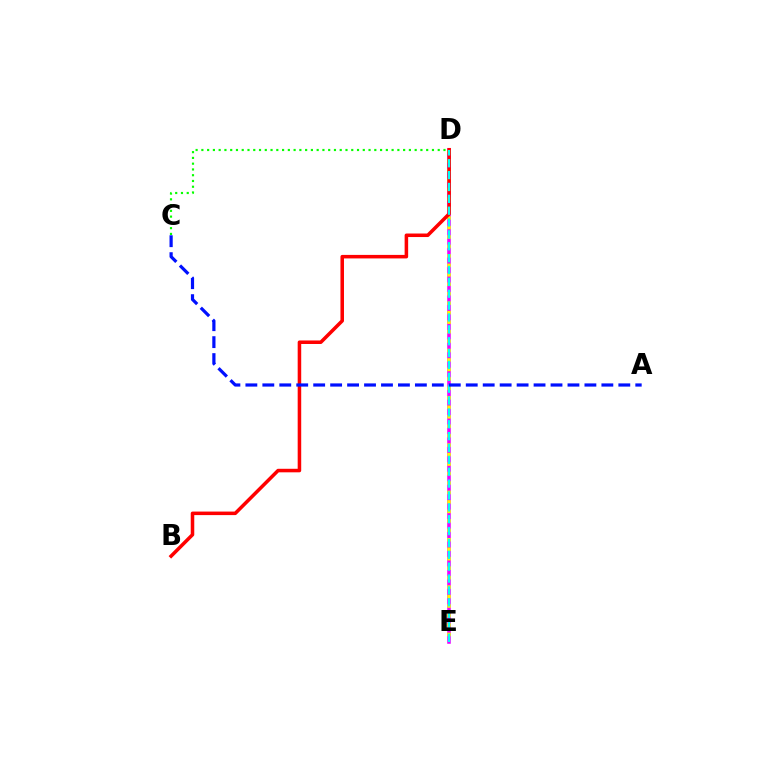{('D', 'E'): [{'color': '#ee00ff', 'line_style': 'solid', 'thickness': 2.56}, {'color': '#fcf500', 'line_style': 'dotted', 'thickness': 2.57}, {'color': '#00fff6', 'line_style': 'dashed', 'thickness': 1.61}], ('B', 'D'): [{'color': '#ff0000', 'line_style': 'solid', 'thickness': 2.54}], ('C', 'D'): [{'color': '#08ff00', 'line_style': 'dotted', 'thickness': 1.57}], ('A', 'C'): [{'color': '#0010ff', 'line_style': 'dashed', 'thickness': 2.3}]}